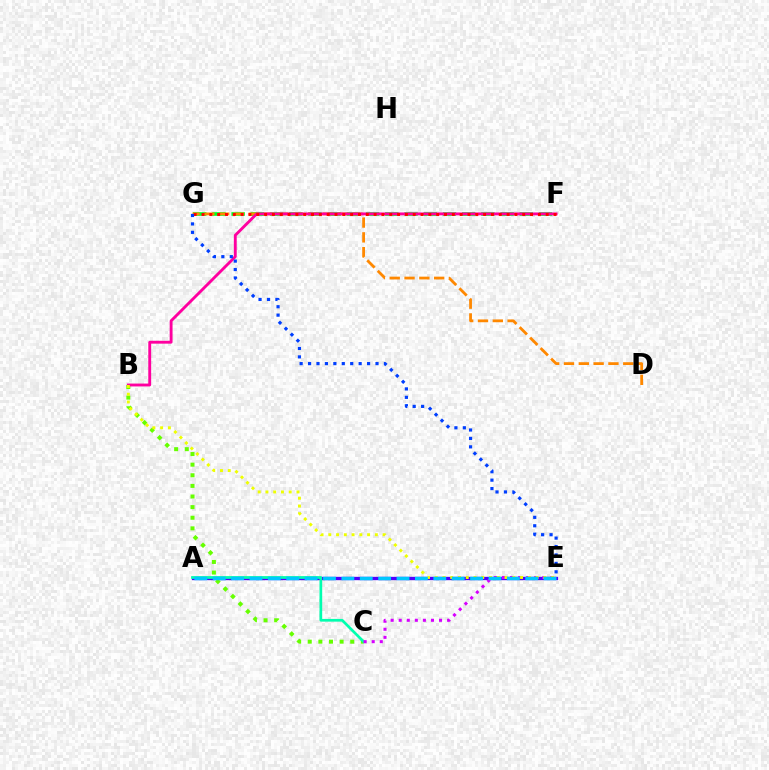{('F', 'G'): [{'color': '#00ff27', 'line_style': 'dashed', 'thickness': 2.61}, {'color': '#ff0000', 'line_style': 'dotted', 'thickness': 2.13}], ('A', 'E'): [{'color': '#4f00ff', 'line_style': 'solid', 'thickness': 2.4}, {'color': '#00c7ff', 'line_style': 'dashed', 'thickness': 2.5}], ('D', 'G'): [{'color': '#ff8800', 'line_style': 'dashed', 'thickness': 2.01}], ('B', 'C'): [{'color': '#66ff00', 'line_style': 'dotted', 'thickness': 2.88}], ('A', 'C'): [{'color': '#00ffaf', 'line_style': 'solid', 'thickness': 1.96}], ('C', 'E'): [{'color': '#d600ff', 'line_style': 'dotted', 'thickness': 2.19}], ('B', 'F'): [{'color': '#ff00a0', 'line_style': 'solid', 'thickness': 2.07}], ('B', 'E'): [{'color': '#eeff00', 'line_style': 'dotted', 'thickness': 2.11}], ('E', 'G'): [{'color': '#003fff', 'line_style': 'dotted', 'thickness': 2.29}]}